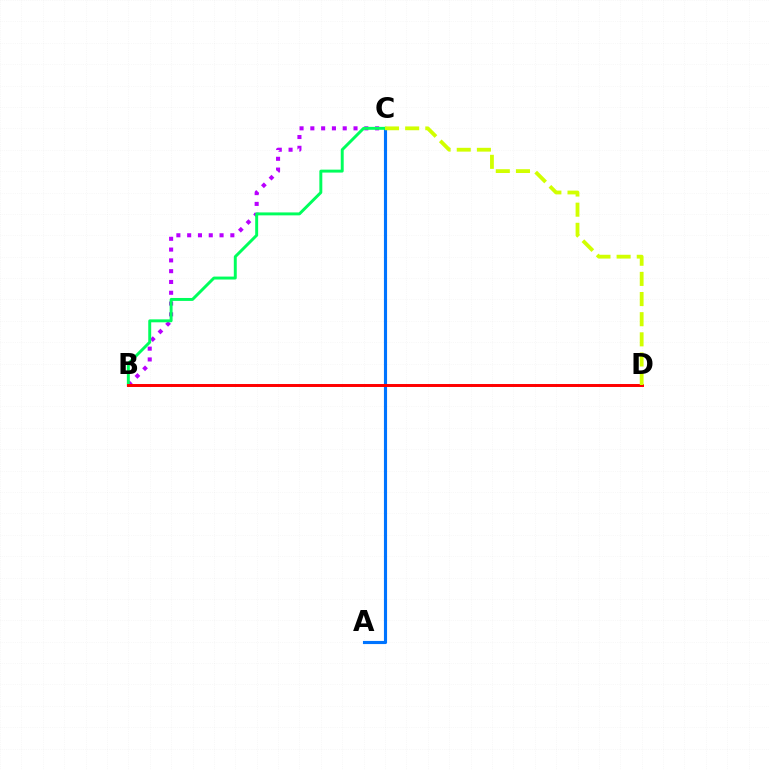{('B', 'C'): [{'color': '#b900ff', 'line_style': 'dotted', 'thickness': 2.93}, {'color': '#00ff5c', 'line_style': 'solid', 'thickness': 2.12}], ('A', 'C'): [{'color': '#0074ff', 'line_style': 'solid', 'thickness': 2.25}], ('B', 'D'): [{'color': '#ff0000', 'line_style': 'solid', 'thickness': 2.13}], ('C', 'D'): [{'color': '#d1ff00', 'line_style': 'dashed', 'thickness': 2.74}]}